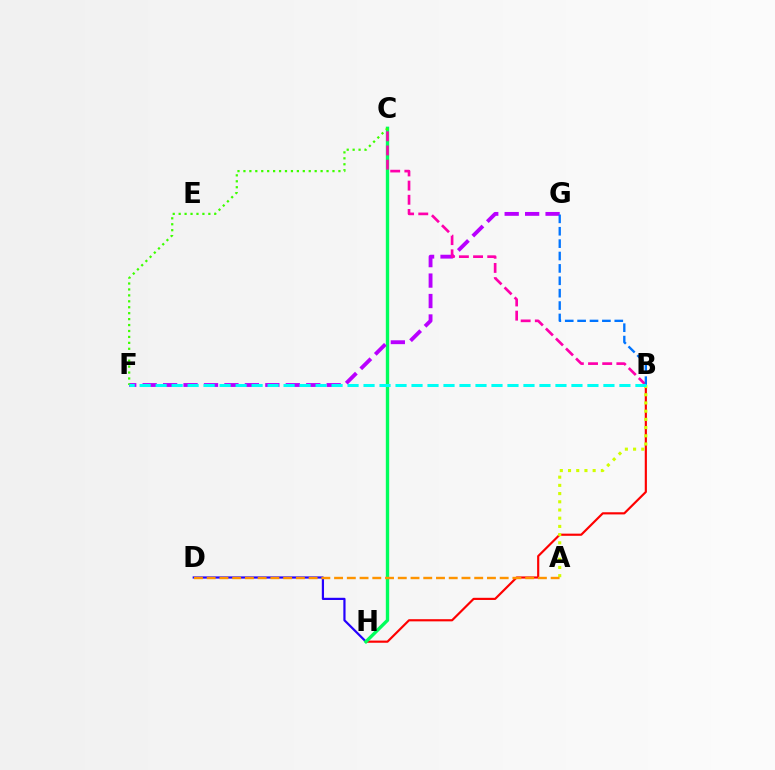{('B', 'H'): [{'color': '#ff0000', 'line_style': 'solid', 'thickness': 1.56}], ('D', 'H'): [{'color': '#2500ff', 'line_style': 'solid', 'thickness': 1.59}], ('C', 'H'): [{'color': '#00ff5c', 'line_style': 'solid', 'thickness': 2.42}], ('F', 'G'): [{'color': '#b900ff', 'line_style': 'dashed', 'thickness': 2.78}], ('C', 'F'): [{'color': '#3dff00', 'line_style': 'dotted', 'thickness': 1.61}], ('B', 'C'): [{'color': '#ff00ac', 'line_style': 'dashed', 'thickness': 1.92}], ('B', 'G'): [{'color': '#0074ff', 'line_style': 'dashed', 'thickness': 1.68}], ('A', 'B'): [{'color': '#d1ff00', 'line_style': 'dotted', 'thickness': 2.23}], ('A', 'D'): [{'color': '#ff9400', 'line_style': 'dashed', 'thickness': 1.73}], ('B', 'F'): [{'color': '#00fff6', 'line_style': 'dashed', 'thickness': 2.17}]}